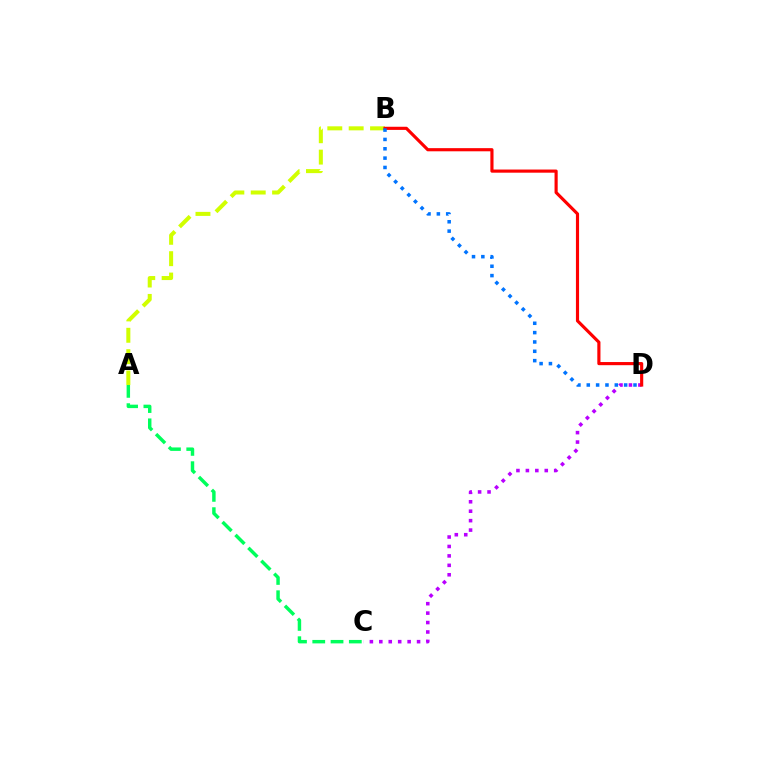{('C', 'D'): [{'color': '#b900ff', 'line_style': 'dotted', 'thickness': 2.56}], ('A', 'B'): [{'color': '#d1ff00', 'line_style': 'dashed', 'thickness': 2.9}], ('A', 'C'): [{'color': '#00ff5c', 'line_style': 'dashed', 'thickness': 2.48}], ('B', 'D'): [{'color': '#ff0000', 'line_style': 'solid', 'thickness': 2.27}, {'color': '#0074ff', 'line_style': 'dotted', 'thickness': 2.54}]}